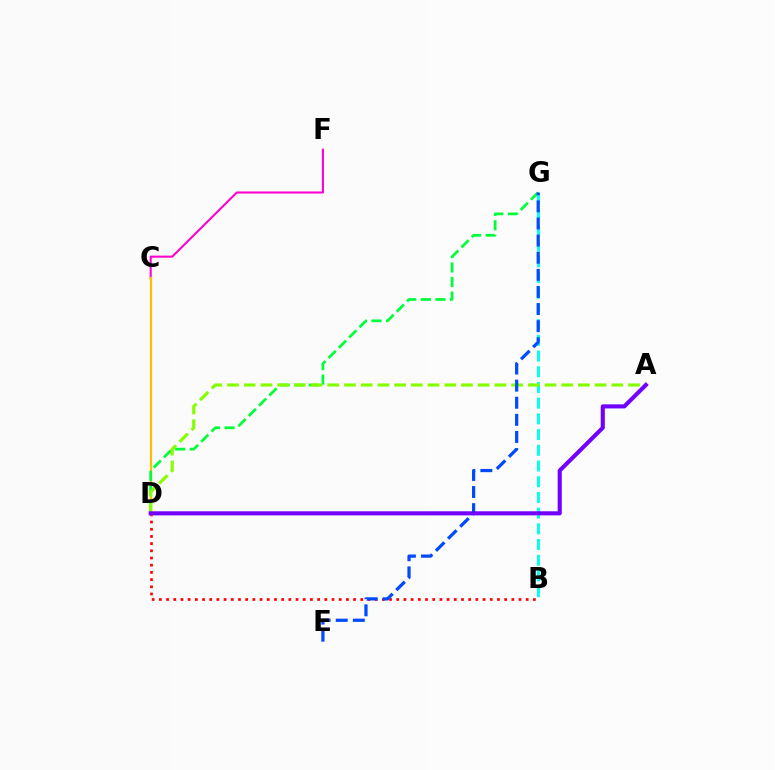{('C', 'F'): [{'color': '#ff00cf', 'line_style': 'solid', 'thickness': 1.5}], ('B', 'D'): [{'color': '#ff0000', 'line_style': 'dotted', 'thickness': 1.95}], ('C', 'D'): [{'color': '#ffbd00', 'line_style': 'solid', 'thickness': 1.59}], ('B', 'G'): [{'color': '#00fff6', 'line_style': 'dashed', 'thickness': 2.13}], ('D', 'G'): [{'color': '#00ff39', 'line_style': 'dashed', 'thickness': 1.98}], ('A', 'D'): [{'color': '#84ff00', 'line_style': 'dashed', 'thickness': 2.27}, {'color': '#7200ff', 'line_style': 'solid', 'thickness': 2.95}], ('E', 'G'): [{'color': '#004bff', 'line_style': 'dashed', 'thickness': 2.32}]}